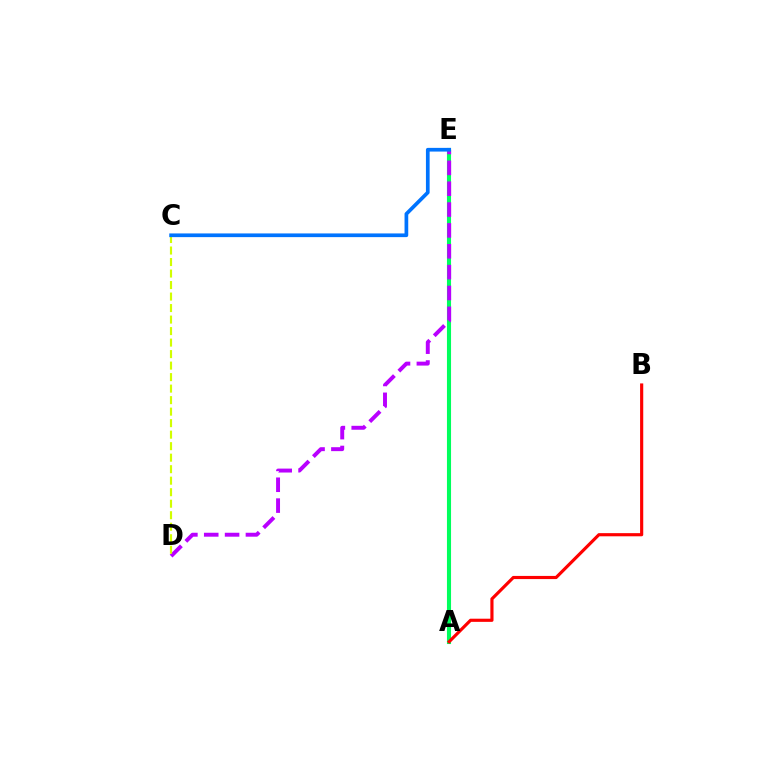{('A', 'E'): [{'color': '#00ff5c', 'line_style': 'solid', 'thickness': 2.95}], ('D', 'E'): [{'color': '#b900ff', 'line_style': 'dashed', 'thickness': 2.83}], ('C', 'D'): [{'color': '#d1ff00', 'line_style': 'dashed', 'thickness': 1.56}], ('A', 'B'): [{'color': '#ff0000', 'line_style': 'solid', 'thickness': 2.27}], ('C', 'E'): [{'color': '#0074ff', 'line_style': 'solid', 'thickness': 2.66}]}